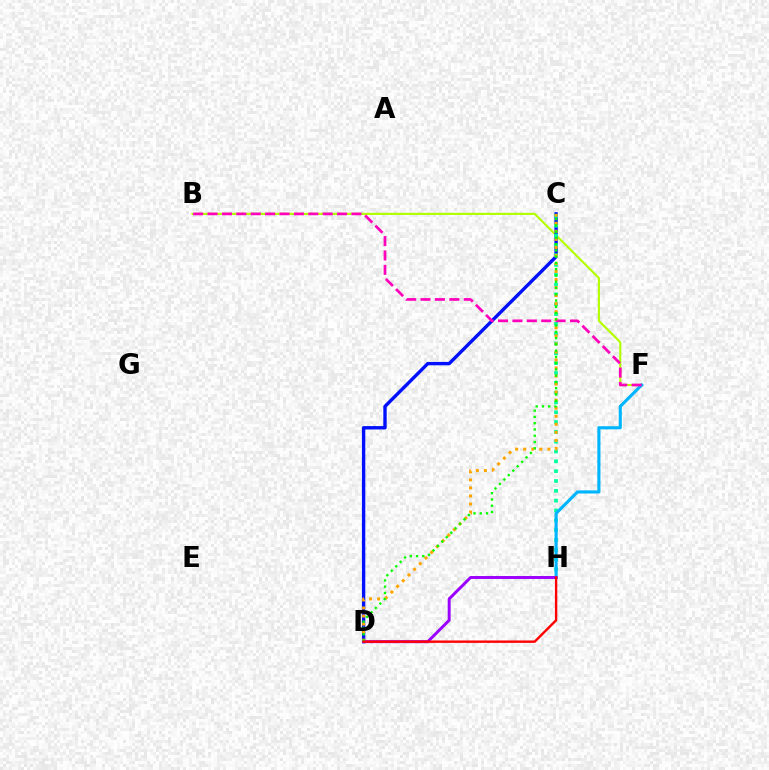{('B', 'F'): [{'color': '#b3ff00', 'line_style': 'solid', 'thickness': 1.55}, {'color': '#ff00bd', 'line_style': 'dashed', 'thickness': 1.96}], ('C', 'D'): [{'color': '#0010ff', 'line_style': 'solid', 'thickness': 2.43}, {'color': '#ffa500', 'line_style': 'dotted', 'thickness': 2.18}, {'color': '#08ff00', 'line_style': 'dotted', 'thickness': 1.7}], ('C', 'H'): [{'color': '#00ff9d', 'line_style': 'dotted', 'thickness': 2.67}], ('F', 'H'): [{'color': '#00b5ff', 'line_style': 'solid', 'thickness': 2.25}], ('D', 'H'): [{'color': '#9b00ff', 'line_style': 'solid', 'thickness': 2.11}, {'color': '#ff0000', 'line_style': 'solid', 'thickness': 1.72}]}